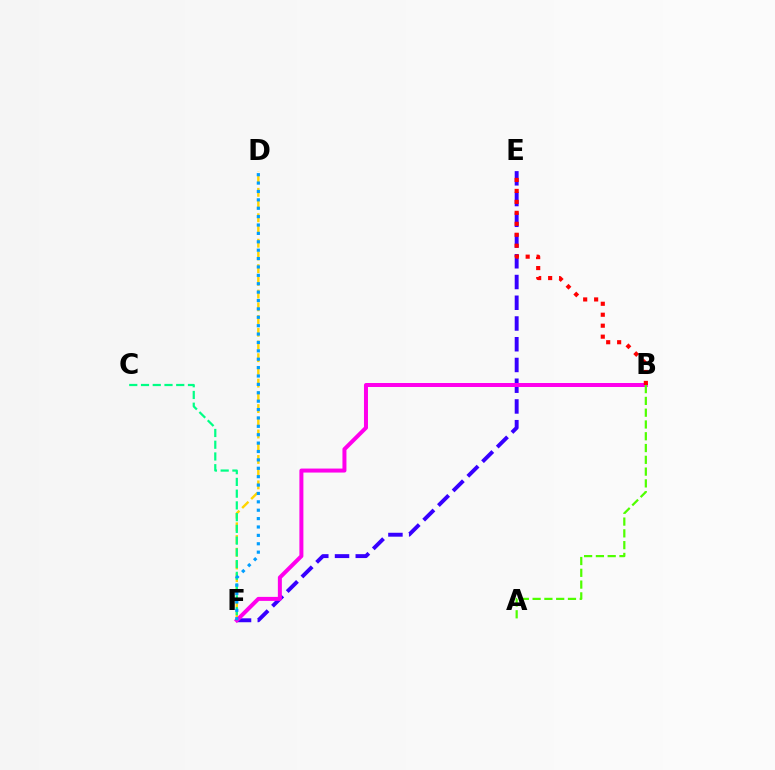{('D', 'F'): [{'color': '#ffd500', 'line_style': 'dashed', 'thickness': 1.73}, {'color': '#009eff', 'line_style': 'dotted', 'thickness': 2.28}], ('C', 'F'): [{'color': '#00ff86', 'line_style': 'dashed', 'thickness': 1.6}], ('E', 'F'): [{'color': '#3700ff', 'line_style': 'dashed', 'thickness': 2.82}], ('B', 'F'): [{'color': '#ff00ed', 'line_style': 'solid', 'thickness': 2.88}], ('B', 'E'): [{'color': '#ff0000', 'line_style': 'dotted', 'thickness': 2.98}], ('A', 'B'): [{'color': '#4fff00', 'line_style': 'dashed', 'thickness': 1.6}]}